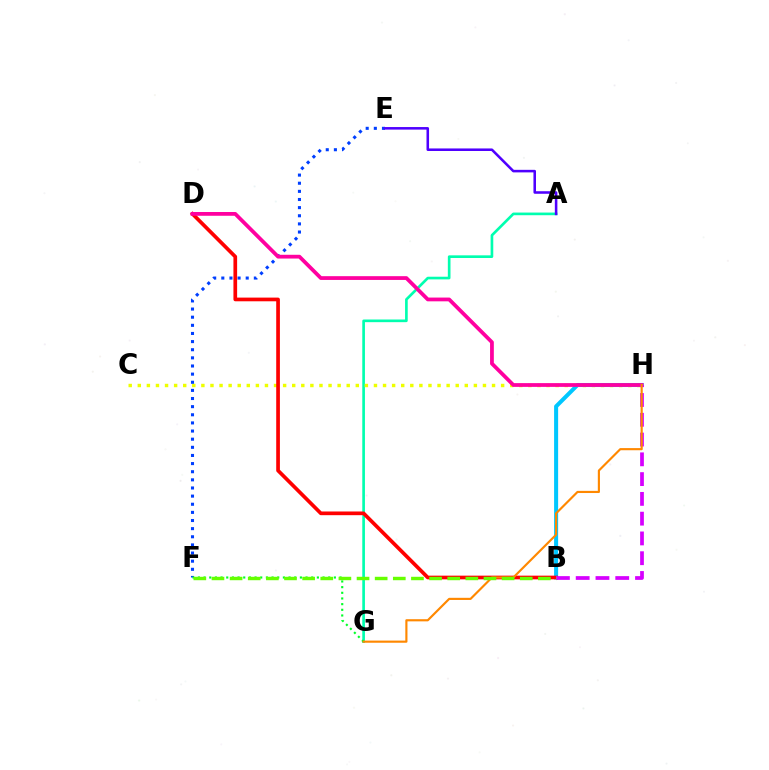{('A', 'G'): [{'color': '#00ffaf', 'line_style': 'solid', 'thickness': 1.91}], ('C', 'H'): [{'color': '#eeff00', 'line_style': 'dotted', 'thickness': 2.47}], ('E', 'F'): [{'color': '#003fff', 'line_style': 'dotted', 'thickness': 2.21}], ('B', 'H'): [{'color': '#00c7ff', 'line_style': 'solid', 'thickness': 2.9}, {'color': '#d600ff', 'line_style': 'dashed', 'thickness': 2.69}], ('B', 'D'): [{'color': '#ff0000', 'line_style': 'solid', 'thickness': 2.66}], ('D', 'H'): [{'color': '#ff00a0', 'line_style': 'solid', 'thickness': 2.71}], ('F', 'G'): [{'color': '#00ff27', 'line_style': 'dotted', 'thickness': 1.54}], ('A', 'E'): [{'color': '#4f00ff', 'line_style': 'solid', 'thickness': 1.84}], ('G', 'H'): [{'color': '#ff8800', 'line_style': 'solid', 'thickness': 1.55}], ('B', 'F'): [{'color': '#66ff00', 'line_style': 'dashed', 'thickness': 2.46}]}